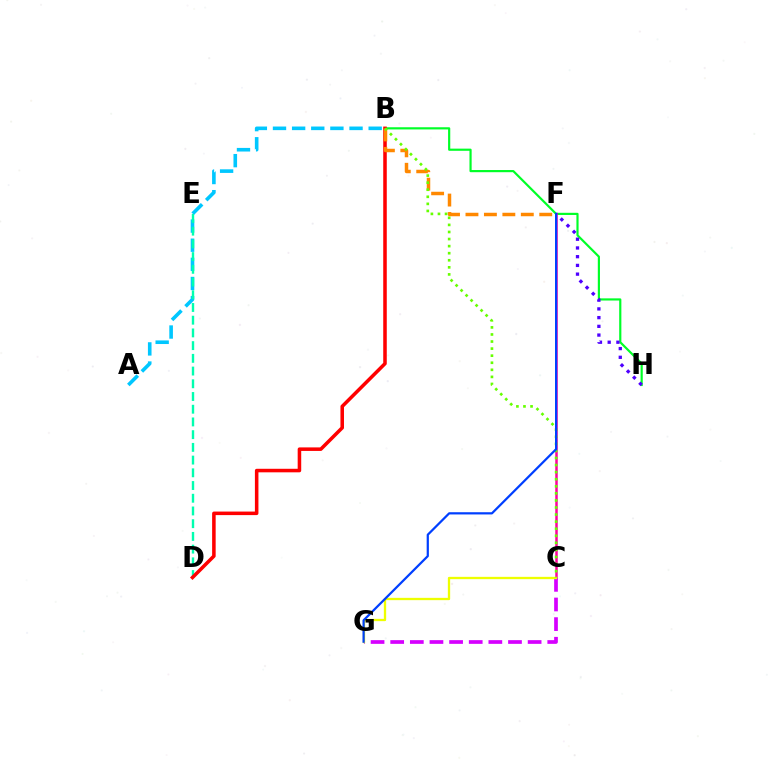{('A', 'B'): [{'color': '#00c7ff', 'line_style': 'dashed', 'thickness': 2.6}], ('B', 'H'): [{'color': '#00ff27', 'line_style': 'solid', 'thickness': 1.57}], ('D', 'E'): [{'color': '#00ffaf', 'line_style': 'dashed', 'thickness': 1.73}], ('F', 'H'): [{'color': '#4f00ff', 'line_style': 'dotted', 'thickness': 2.37}], ('B', 'D'): [{'color': '#ff0000', 'line_style': 'solid', 'thickness': 2.55}], ('C', 'F'): [{'color': '#ff00a0', 'line_style': 'solid', 'thickness': 1.8}], ('C', 'G'): [{'color': '#d600ff', 'line_style': 'dashed', 'thickness': 2.67}, {'color': '#eeff00', 'line_style': 'solid', 'thickness': 1.66}], ('B', 'F'): [{'color': '#ff8800', 'line_style': 'dashed', 'thickness': 2.51}], ('B', 'C'): [{'color': '#66ff00', 'line_style': 'dotted', 'thickness': 1.92}], ('F', 'G'): [{'color': '#003fff', 'line_style': 'solid', 'thickness': 1.6}]}